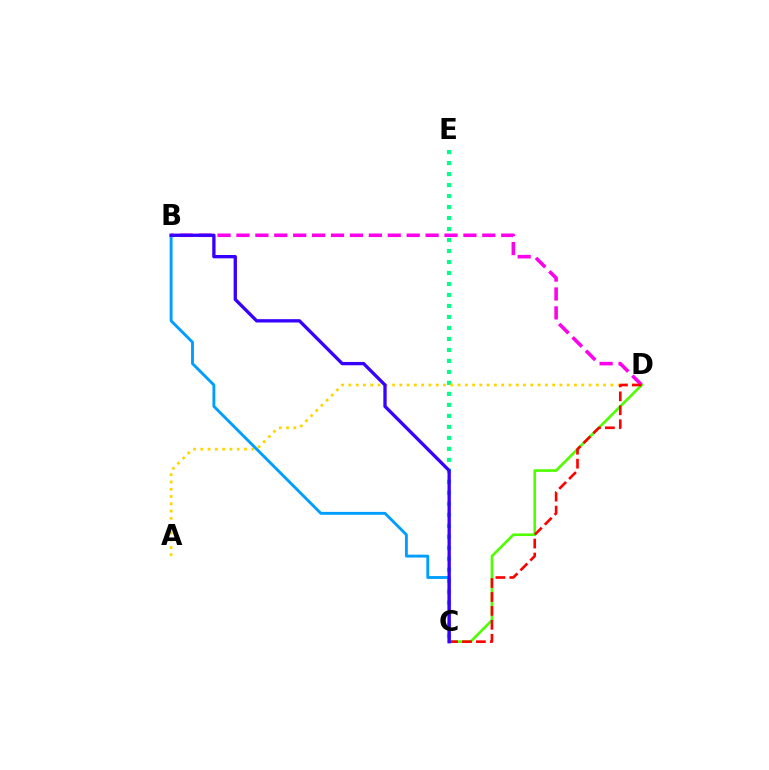{('C', 'E'): [{'color': '#00ff86', 'line_style': 'dotted', 'thickness': 2.99}], ('A', 'D'): [{'color': '#ffd500', 'line_style': 'dotted', 'thickness': 1.98}], ('B', 'D'): [{'color': '#ff00ed', 'line_style': 'dashed', 'thickness': 2.57}], ('C', 'D'): [{'color': '#4fff00', 'line_style': 'solid', 'thickness': 1.89}, {'color': '#ff0000', 'line_style': 'dashed', 'thickness': 1.89}], ('B', 'C'): [{'color': '#009eff', 'line_style': 'solid', 'thickness': 2.07}, {'color': '#3700ff', 'line_style': 'solid', 'thickness': 2.39}]}